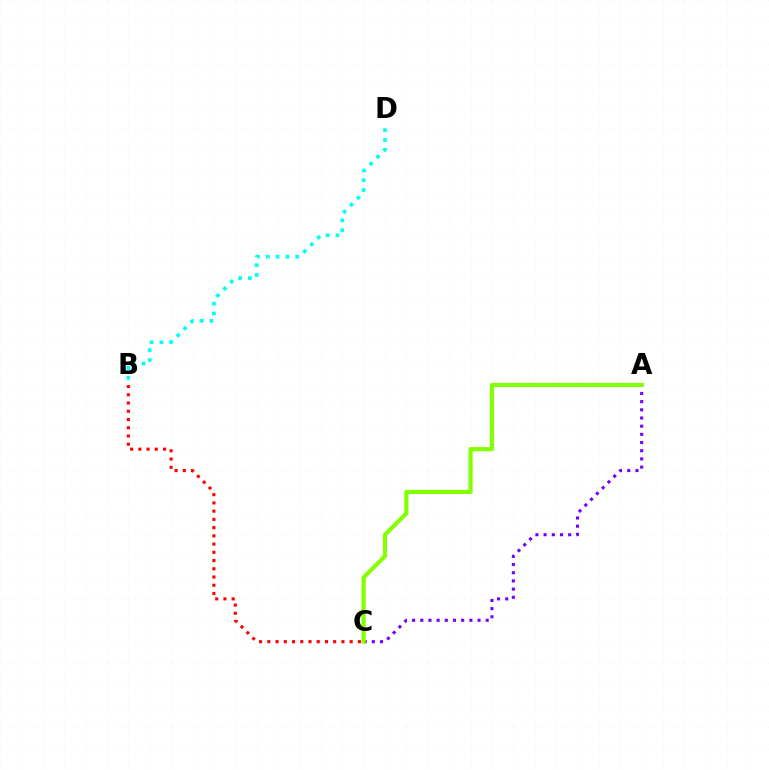{('B', 'C'): [{'color': '#ff0000', 'line_style': 'dotted', 'thickness': 2.24}], ('B', 'D'): [{'color': '#00fff6', 'line_style': 'dotted', 'thickness': 2.67}], ('A', 'C'): [{'color': '#7200ff', 'line_style': 'dotted', 'thickness': 2.22}, {'color': '#84ff00', 'line_style': 'solid', 'thickness': 2.99}]}